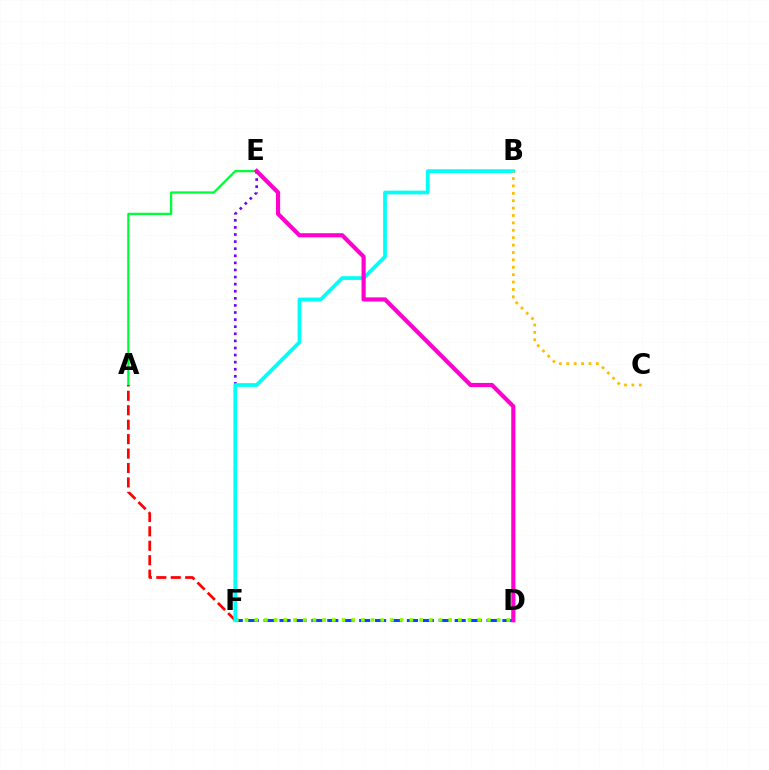{('A', 'E'): [{'color': '#00ff39', 'line_style': 'solid', 'thickness': 1.64}], ('A', 'F'): [{'color': '#ff0000', 'line_style': 'dashed', 'thickness': 1.96}], ('D', 'F'): [{'color': '#004bff', 'line_style': 'dashed', 'thickness': 2.16}, {'color': '#84ff00', 'line_style': 'dotted', 'thickness': 2.63}], ('E', 'F'): [{'color': '#7200ff', 'line_style': 'dotted', 'thickness': 1.93}], ('B', 'F'): [{'color': '#00fff6', 'line_style': 'solid', 'thickness': 2.68}], ('D', 'E'): [{'color': '#ff00cf', 'line_style': 'solid', 'thickness': 2.99}], ('B', 'C'): [{'color': '#ffbd00', 'line_style': 'dotted', 'thickness': 2.01}]}